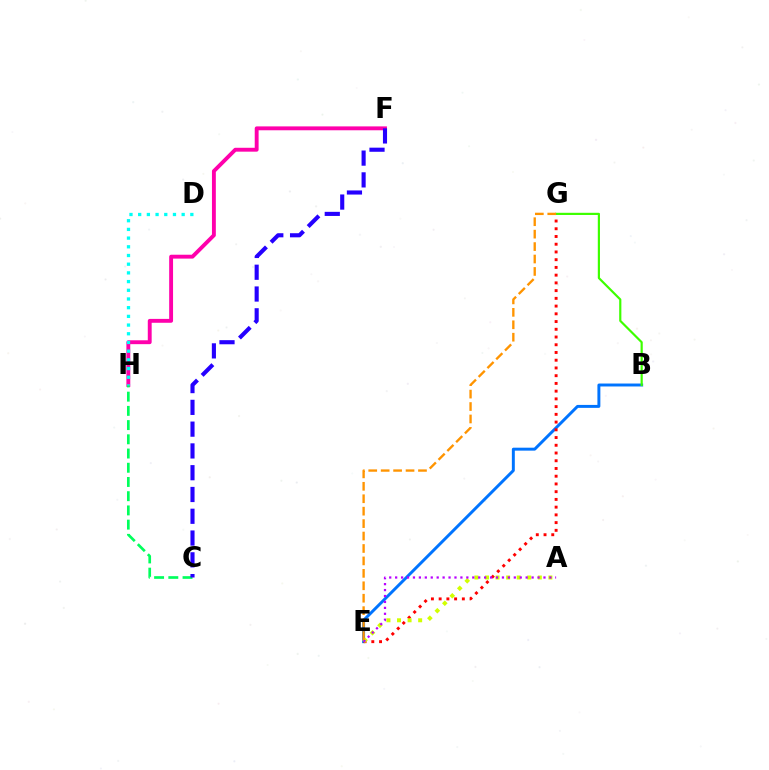{('B', 'E'): [{'color': '#0074ff', 'line_style': 'solid', 'thickness': 2.12}], ('E', 'G'): [{'color': '#ff0000', 'line_style': 'dotted', 'thickness': 2.1}, {'color': '#ff9400', 'line_style': 'dashed', 'thickness': 1.69}], ('F', 'H'): [{'color': '#ff00ac', 'line_style': 'solid', 'thickness': 2.79}], ('A', 'E'): [{'color': '#d1ff00', 'line_style': 'dotted', 'thickness': 2.87}, {'color': '#b900ff', 'line_style': 'dotted', 'thickness': 1.61}], ('C', 'H'): [{'color': '#00ff5c', 'line_style': 'dashed', 'thickness': 1.93}], ('B', 'G'): [{'color': '#3dff00', 'line_style': 'solid', 'thickness': 1.57}], ('D', 'H'): [{'color': '#00fff6', 'line_style': 'dotted', 'thickness': 2.36}], ('C', 'F'): [{'color': '#2500ff', 'line_style': 'dashed', 'thickness': 2.96}]}